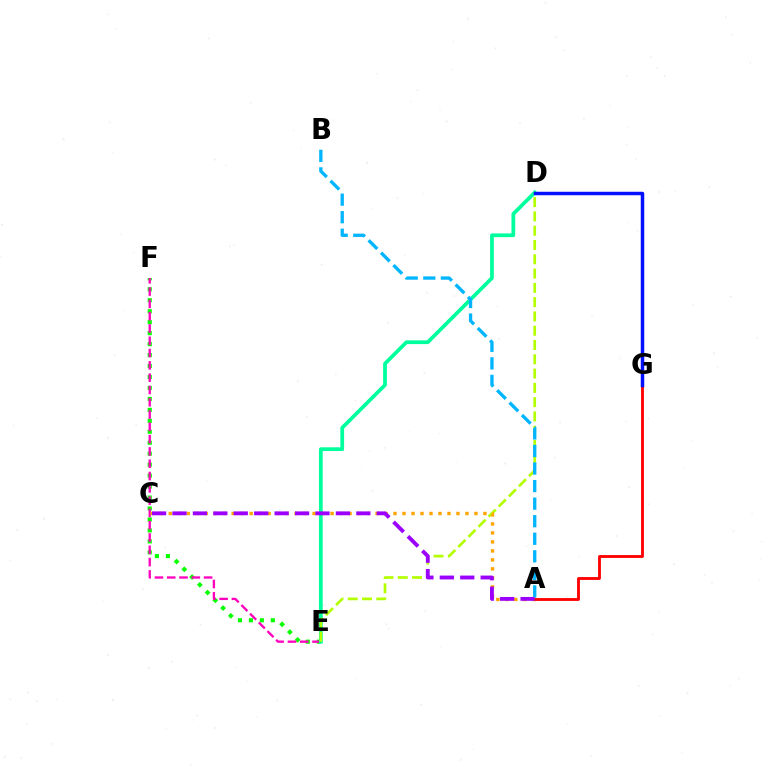{('E', 'F'): [{'color': '#08ff00', 'line_style': 'dotted', 'thickness': 2.98}, {'color': '#ff00bd', 'line_style': 'dashed', 'thickness': 1.67}], ('D', 'E'): [{'color': '#00ff9d', 'line_style': 'solid', 'thickness': 2.7}, {'color': '#b3ff00', 'line_style': 'dashed', 'thickness': 1.94}], ('A', 'C'): [{'color': '#ffa500', 'line_style': 'dotted', 'thickness': 2.44}, {'color': '#9b00ff', 'line_style': 'dashed', 'thickness': 2.78}], ('A', 'G'): [{'color': '#ff0000', 'line_style': 'solid', 'thickness': 2.05}], ('A', 'B'): [{'color': '#00b5ff', 'line_style': 'dashed', 'thickness': 2.38}], ('D', 'G'): [{'color': '#0010ff', 'line_style': 'solid', 'thickness': 2.5}]}